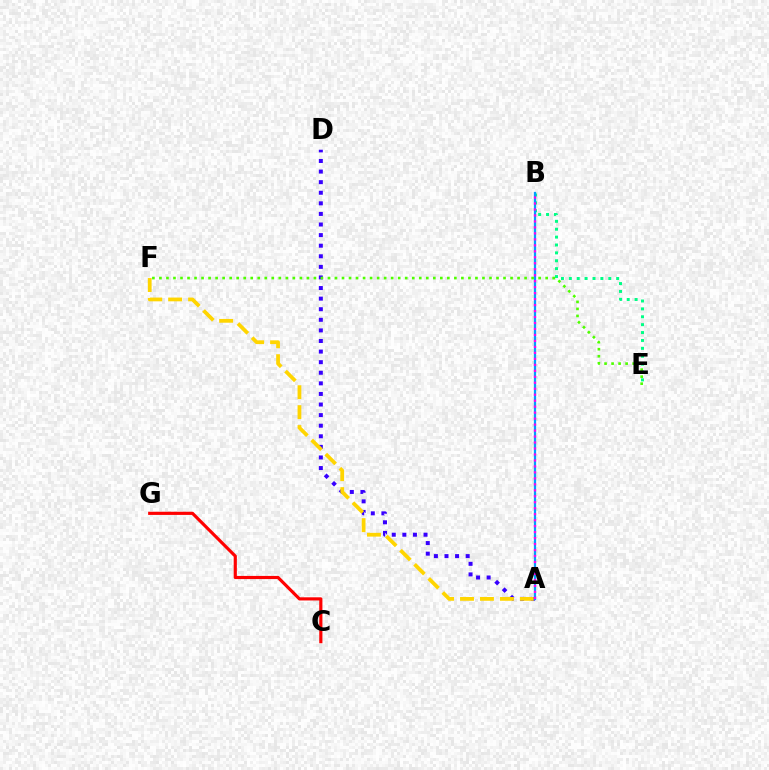{('A', 'D'): [{'color': '#3700ff', 'line_style': 'dotted', 'thickness': 2.88}], ('A', 'F'): [{'color': '#ffd500', 'line_style': 'dashed', 'thickness': 2.71}], ('B', 'E'): [{'color': '#00ff86', 'line_style': 'dotted', 'thickness': 2.14}], ('A', 'B'): [{'color': '#009eff', 'line_style': 'solid', 'thickness': 1.61}, {'color': '#ff00ed', 'line_style': 'dotted', 'thickness': 1.62}], ('C', 'G'): [{'color': '#ff0000', 'line_style': 'solid', 'thickness': 2.27}], ('E', 'F'): [{'color': '#4fff00', 'line_style': 'dotted', 'thickness': 1.91}]}